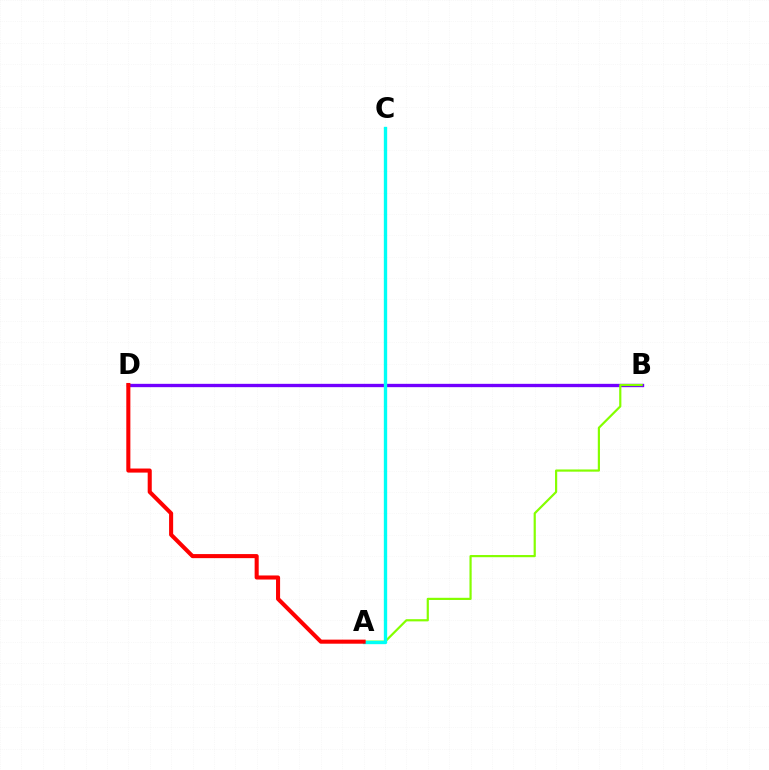{('B', 'D'): [{'color': '#7200ff', 'line_style': 'solid', 'thickness': 2.4}], ('A', 'B'): [{'color': '#84ff00', 'line_style': 'solid', 'thickness': 1.58}], ('A', 'C'): [{'color': '#00fff6', 'line_style': 'solid', 'thickness': 2.41}], ('A', 'D'): [{'color': '#ff0000', 'line_style': 'solid', 'thickness': 2.93}]}